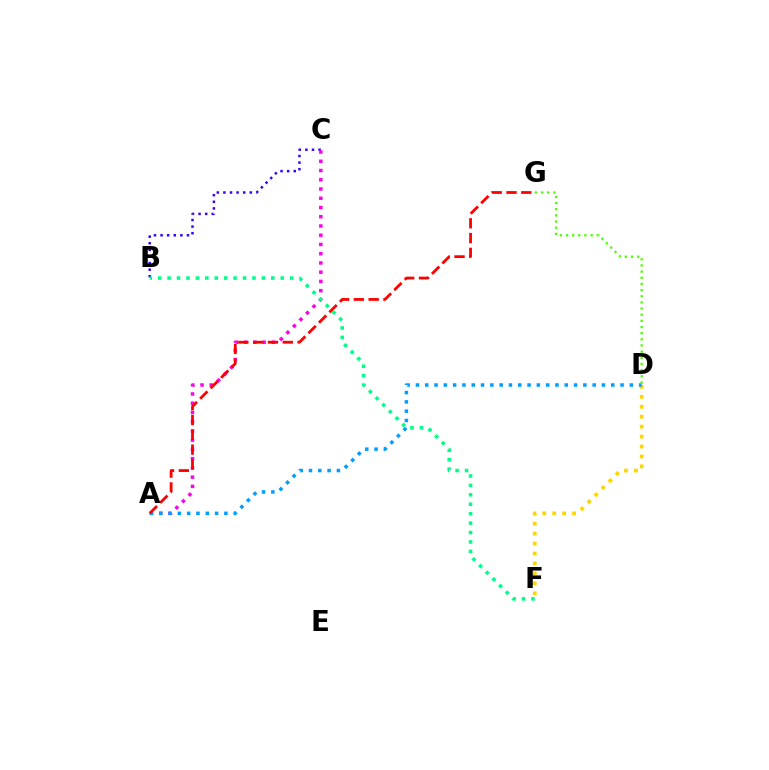{('B', 'C'): [{'color': '#3700ff', 'line_style': 'dotted', 'thickness': 1.79}], ('A', 'C'): [{'color': '#ff00ed', 'line_style': 'dotted', 'thickness': 2.51}], ('D', 'F'): [{'color': '#ffd500', 'line_style': 'dotted', 'thickness': 2.7}], ('D', 'G'): [{'color': '#4fff00', 'line_style': 'dotted', 'thickness': 1.67}], ('A', 'D'): [{'color': '#009eff', 'line_style': 'dotted', 'thickness': 2.53}], ('B', 'F'): [{'color': '#00ff86', 'line_style': 'dotted', 'thickness': 2.56}], ('A', 'G'): [{'color': '#ff0000', 'line_style': 'dashed', 'thickness': 2.01}]}